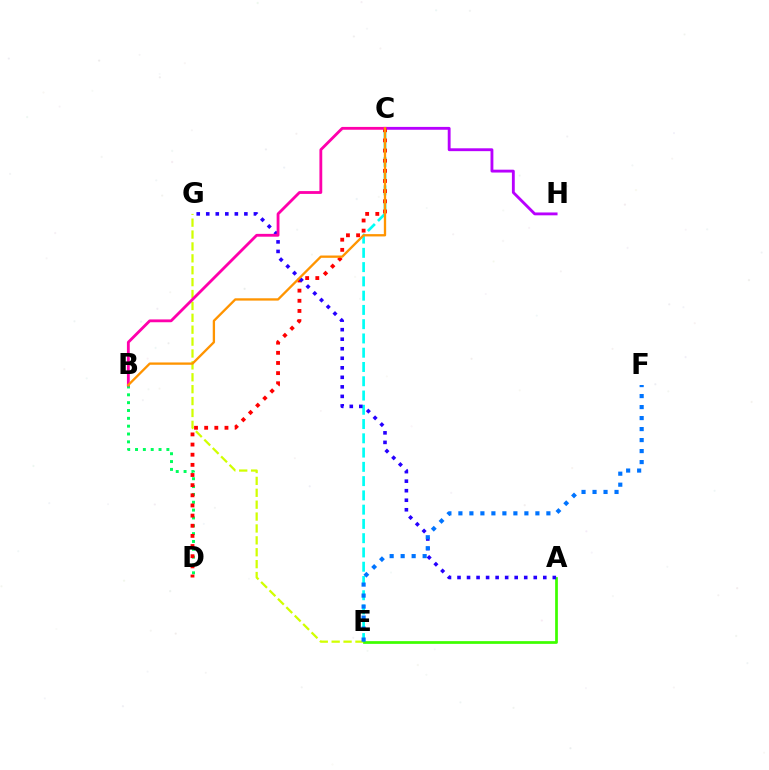{('B', 'D'): [{'color': '#00ff5c', 'line_style': 'dotted', 'thickness': 2.13}], ('C', 'H'): [{'color': '#b900ff', 'line_style': 'solid', 'thickness': 2.05}], ('E', 'G'): [{'color': '#d1ff00', 'line_style': 'dashed', 'thickness': 1.62}], ('C', 'E'): [{'color': '#00fff6', 'line_style': 'dashed', 'thickness': 1.94}], ('A', 'E'): [{'color': '#3dff00', 'line_style': 'solid', 'thickness': 1.96}], ('C', 'D'): [{'color': '#ff0000', 'line_style': 'dotted', 'thickness': 2.76}], ('A', 'G'): [{'color': '#2500ff', 'line_style': 'dotted', 'thickness': 2.59}], ('B', 'C'): [{'color': '#ff00ac', 'line_style': 'solid', 'thickness': 2.03}, {'color': '#ff9400', 'line_style': 'solid', 'thickness': 1.67}], ('E', 'F'): [{'color': '#0074ff', 'line_style': 'dotted', 'thickness': 2.99}]}